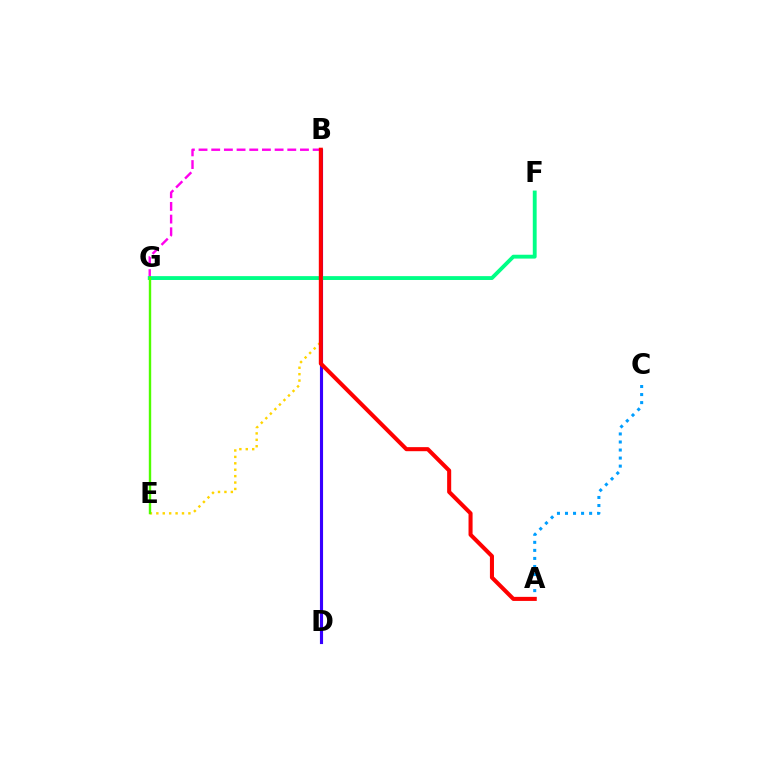{('B', 'G'): [{'color': '#ff00ed', 'line_style': 'dashed', 'thickness': 1.72}], ('A', 'C'): [{'color': '#009eff', 'line_style': 'dotted', 'thickness': 2.19}], ('B', 'E'): [{'color': '#ffd500', 'line_style': 'dotted', 'thickness': 1.74}], ('B', 'D'): [{'color': '#3700ff', 'line_style': 'solid', 'thickness': 2.25}], ('F', 'G'): [{'color': '#00ff86', 'line_style': 'solid', 'thickness': 2.78}], ('A', 'B'): [{'color': '#ff0000', 'line_style': 'solid', 'thickness': 2.92}], ('E', 'G'): [{'color': '#4fff00', 'line_style': 'solid', 'thickness': 1.73}]}